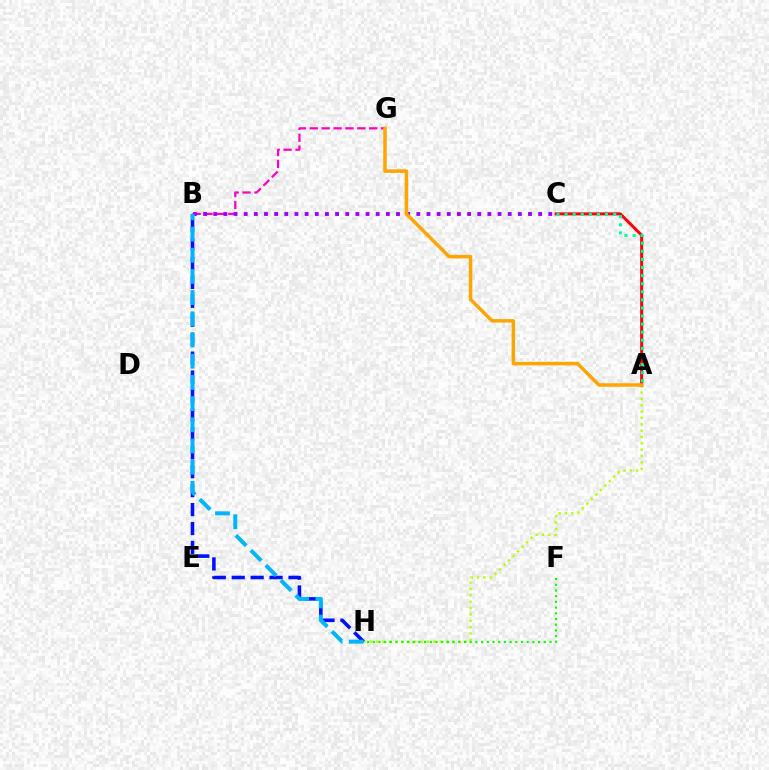{('A', 'H'): [{'color': '#b3ff00', 'line_style': 'dotted', 'thickness': 1.73}], ('A', 'C'): [{'color': '#ff0000', 'line_style': 'solid', 'thickness': 2.17}, {'color': '#00ff9d', 'line_style': 'dotted', 'thickness': 2.2}], ('B', 'G'): [{'color': '#ff00bd', 'line_style': 'dashed', 'thickness': 1.61}], ('B', 'H'): [{'color': '#0010ff', 'line_style': 'dashed', 'thickness': 2.57}, {'color': '#00b5ff', 'line_style': 'dashed', 'thickness': 2.88}], ('B', 'C'): [{'color': '#9b00ff', 'line_style': 'dotted', 'thickness': 2.76}], ('F', 'H'): [{'color': '#08ff00', 'line_style': 'dotted', 'thickness': 1.55}], ('A', 'G'): [{'color': '#ffa500', 'line_style': 'solid', 'thickness': 2.52}]}